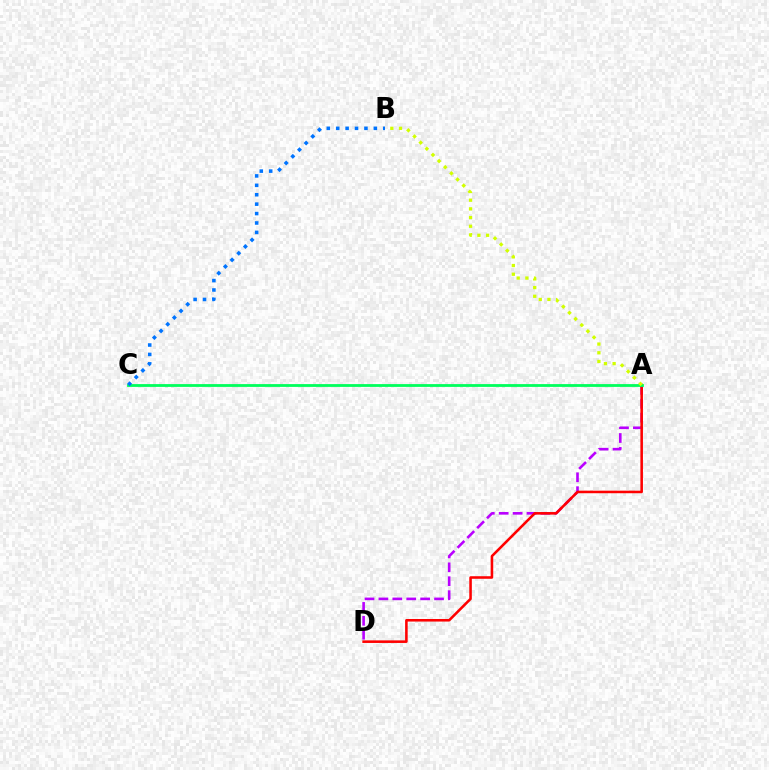{('A', 'D'): [{'color': '#b900ff', 'line_style': 'dashed', 'thickness': 1.89}, {'color': '#ff0000', 'line_style': 'solid', 'thickness': 1.85}], ('A', 'C'): [{'color': '#00ff5c', 'line_style': 'solid', 'thickness': 2.01}], ('A', 'B'): [{'color': '#d1ff00', 'line_style': 'dotted', 'thickness': 2.36}], ('B', 'C'): [{'color': '#0074ff', 'line_style': 'dotted', 'thickness': 2.56}]}